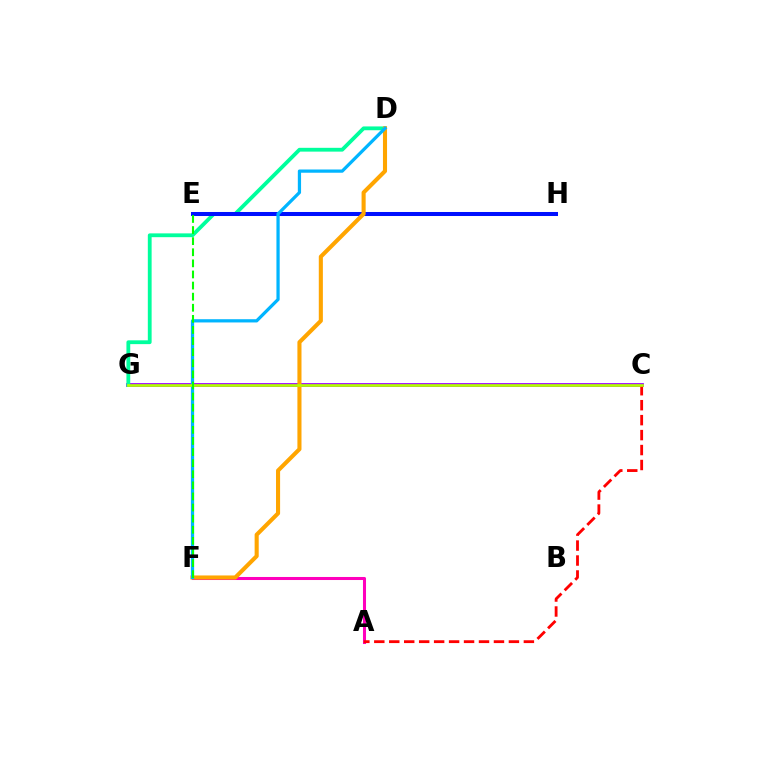{('A', 'F'): [{'color': '#ff00bd', 'line_style': 'solid', 'thickness': 2.19}], ('C', 'G'): [{'color': '#9b00ff', 'line_style': 'solid', 'thickness': 2.72}, {'color': '#b3ff00', 'line_style': 'solid', 'thickness': 1.93}], ('D', 'G'): [{'color': '#00ff9d', 'line_style': 'solid', 'thickness': 2.74}], ('A', 'C'): [{'color': '#ff0000', 'line_style': 'dashed', 'thickness': 2.03}], ('E', 'H'): [{'color': '#0010ff', 'line_style': 'solid', 'thickness': 2.9}], ('D', 'F'): [{'color': '#ffa500', 'line_style': 'solid', 'thickness': 2.94}, {'color': '#00b5ff', 'line_style': 'solid', 'thickness': 2.33}], ('E', 'F'): [{'color': '#08ff00', 'line_style': 'dashed', 'thickness': 1.51}]}